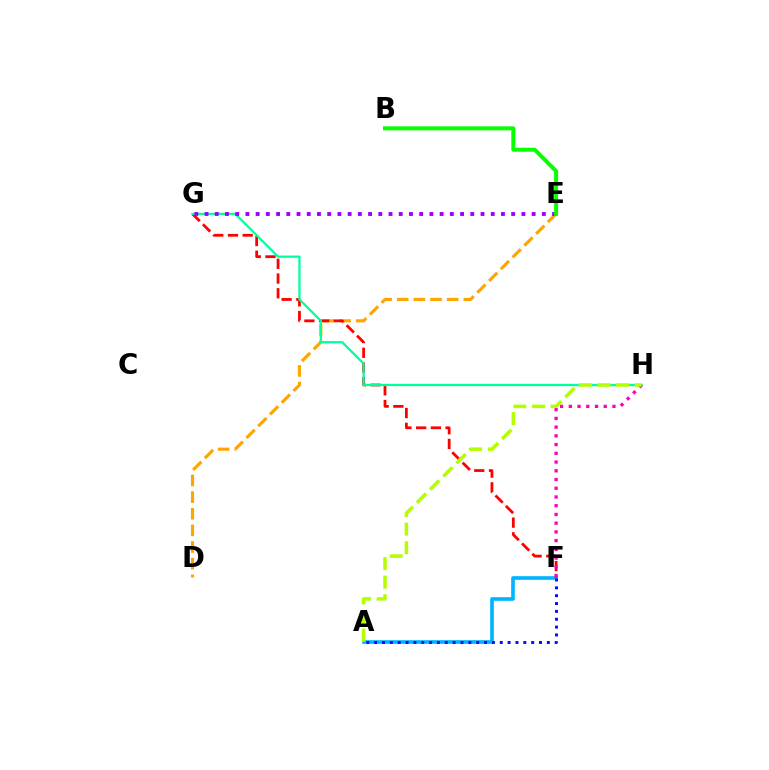{('D', 'E'): [{'color': '#ffa500', 'line_style': 'dashed', 'thickness': 2.26}], ('A', 'F'): [{'color': '#00b5ff', 'line_style': 'solid', 'thickness': 2.63}, {'color': '#0010ff', 'line_style': 'dotted', 'thickness': 2.13}], ('F', 'G'): [{'color': '#ff0000', 'line_style': 'dashed', 'thickness': 2.0}], ('G', 'H'): [{'color': '#00ff9d', 'line_style': 'solid', 'thickness': 1.63}], ('E', 'G'): [{'color': '#9b00ff', 'line_style': 'dotted', 'thickness': 2.78}], ('F', 'H'): [{'color': '#ff00bd', 'line_style': 'dotted', 'thickness': 2.37}], ('A', 'H'): [{'color': '#b3ff00', 'line_style': 'dashed', 'thickness': 2.53}], ('B', 'E'): [{'color': '#08ff00', 'line_style': 'solid', 'thickness': 2.88}]}